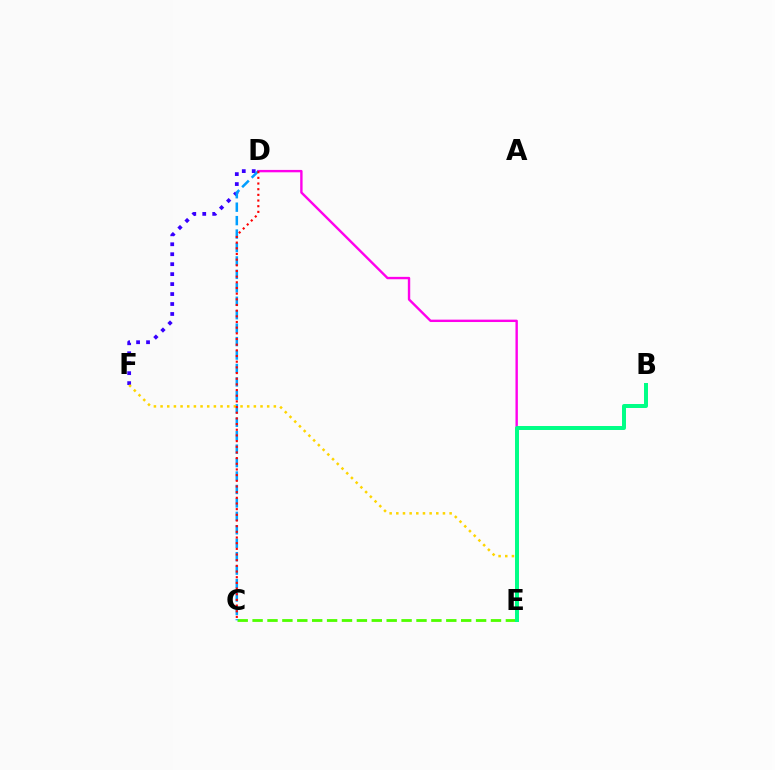{('D', 'E'): [{'color': '#ff00ed', 'line_style': 'solid', 'thickness': 1.72}], ('D', 'F'): [{'color': '#3700ff', 'line_style': 'dotted', 'thickness': 2.71}], ('C', 'E'): [{'color': '#4fff00', 'line_style': 'dashed', 'thickness': 2.02}], ('C', 'D'): [{'color': '#009eff', 'line_style': 'dashed', 'thickness': 1.83}, {'color': '#ff0000', 'line_style': 'dotted', 'thickness': 1.54}], ('E', 'F'): [{'color': '#ffd500', 'line_style': 'dotted', 'thickness': 1.81}], ('B', 'E'): [{'color': '#00ff86', 'line_style': 'solid', 'thickness': 2.86}]}